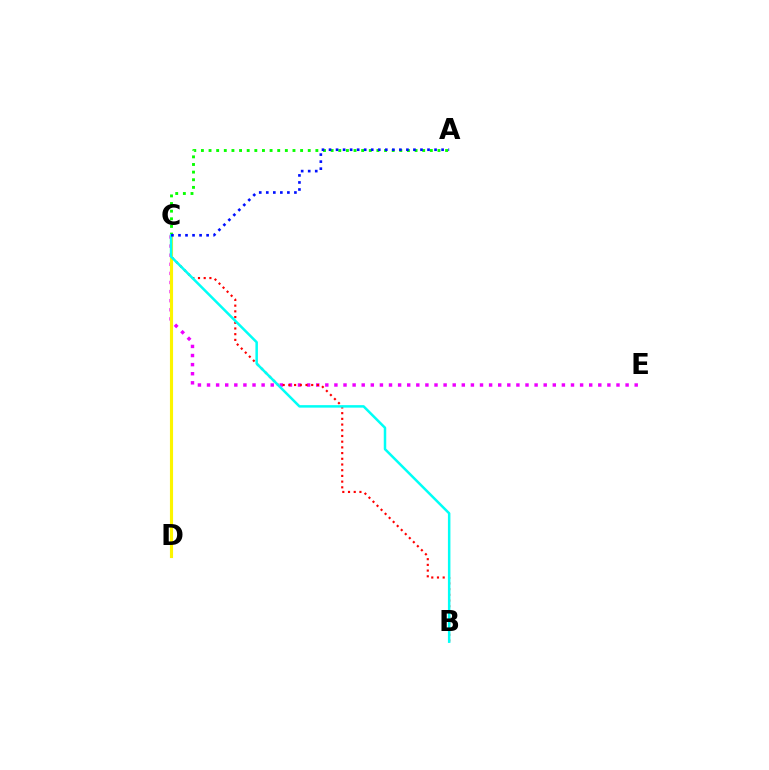{('C', 'E'): [{'color': '#ee00ff', 'line_style': 'dotted', 'thickness': 2.47}], ('B', 'C'): [{'color': '#ff0000', 'line_style': 'dotted', 'thickness': 1.55}, {'color': '#00fff6', 'line_style': 'solid', 'thickness': 1.8}], ('A', 'C'): [{'color': '#08ff00', 'line_style': 'dotted', 'thickness': 2.07}, {'color': '#0010ff', 'line_style': 'dotted', 'thickness': 1.91}], ('C', 'D'): [{'color': '#fcf500', 'line_style': 'solid', 'thickness': 2.25}]}